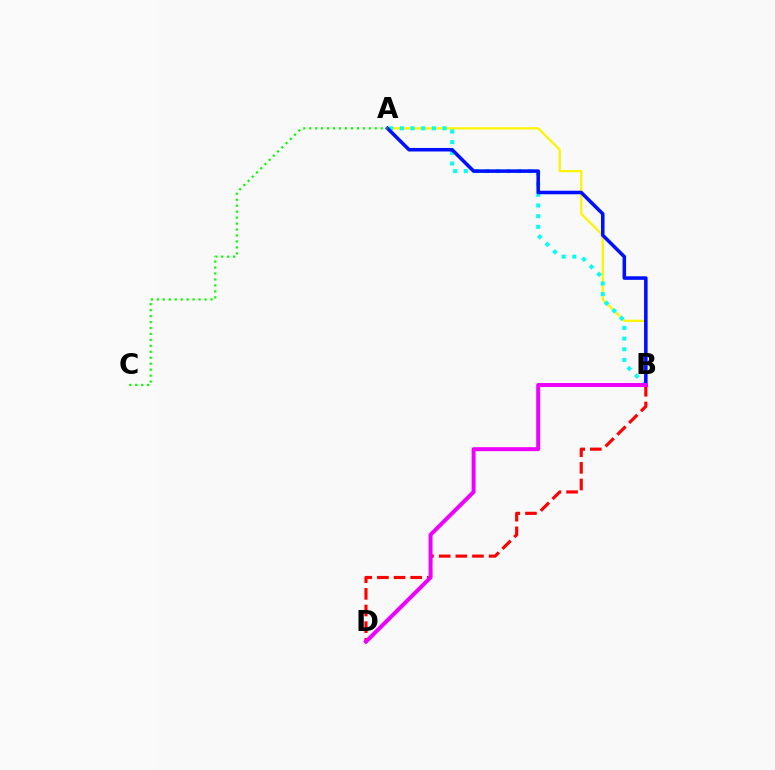{('B', 'D'): [{'color': '#ff0000', 'line_style': 'dashed', 'thickness': 2.26}, {'color': '#ee00ff', 'line_style': 'solid', 'thickness': 2.85}], ('A', 'B'): [{'color': '#fcf500', 'line_style': 'solid', 'thickness': 1.63}, {'color': '#00fff6', 'line_style': 'dotted', 'thickness': 2.9}, {'color': '#0010ff', 'line_style': 'solid', 'thickness': 2.56}], ('A', 'C'): [{'color': '#08ff00', 'line_style': 'dotted', 'thickness': 1.62}]}